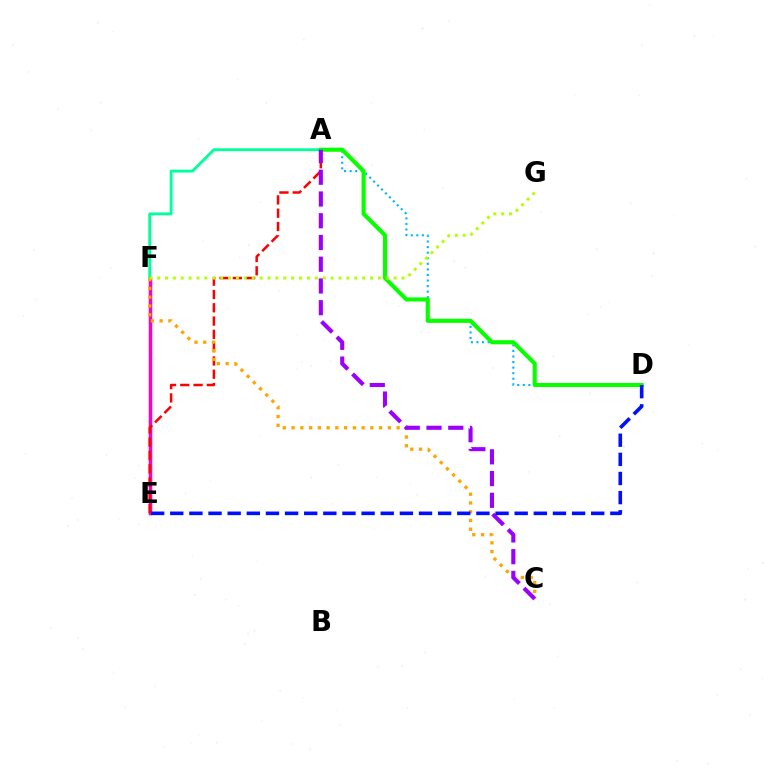{('E', 'F'): [{'color': '#ff00bd', 'line_style': 'solid', 'thickness': 2.52}], ('A', 'F'): [{'color': '#00ff9d', 'line_style': 'solid', 'thickness': 2.07}], ('A', 'E'): [{'color': '#ff0000', 'line_style': 'dashed', 'thickness': 1.81}], ('C', 'F'): [{'color': '#ffa500', 'line_style': 'dotted', 'thickness': 2.38}], ('A', 'D'): [{'color': '#00b5ff', 'line_style': 'dotted', 'thickness': 1.51}, {'color': '#08ff00', 'line_style': 'solid', 'thickness': 2.95}], ('A', 'C'): [{'color': '#9b00ff', 'line_style': 'dashed', 'thickness': 2.95}], ('D', 'E'): [{'color': '#0010ff', 'line_style': 'dashed', 'thickness': 2.6}], ('F', 'G'): [{'color': '#b3ff00', 'line_style': 'dotted', 'thickness': 2.14}]}